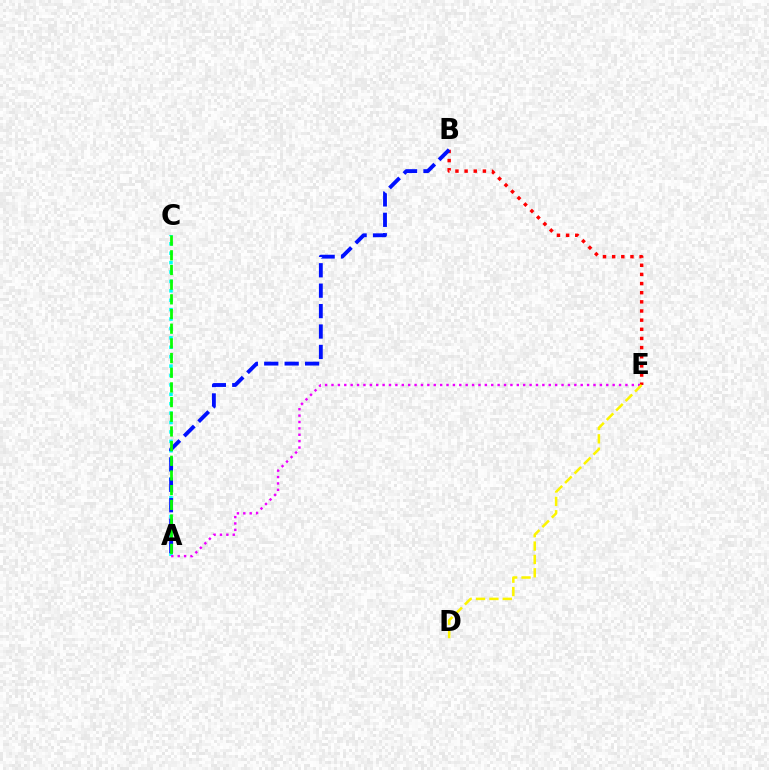{('A', 'C'): [{'color': '#00fff6', 'line_style': 'dotted', 'thickness': 2.56}, {'color': '#08ff00', 'line_style': 'dashed', 'thickness': 1.99}], ('A', 'E'): [{'color': '#ee00ff', 'line_style': 'dotted', 'thickness': 1.74}], ('B', 'E'): [{'color': '#ff0000', 'line_style': 'dotted', 'thickness': 2.49}], ('A', 'B'): [{'color': '#0010ff', 'line_style': 'dashed', 'thickness': 2.77}], ('D', 'E'): [{'color': '#fcf500', 'line_style': 'dashed', 'thickness': 1.82}]}